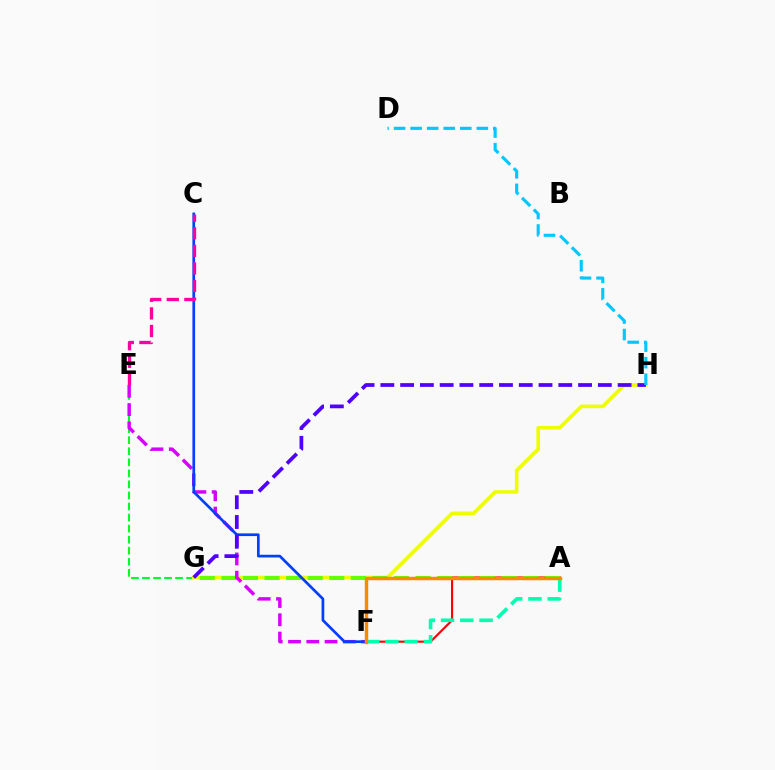{('E', 'G'): [{'color': '#00ff27', 'line_style': 'dashed', 'thickness': 1.5}], ('G', 'H'): [{'color': '#eeff00', 'line_style': 'solid', 'thickness': 2.57}, {'color': '#4f00ff', 'line_style': 'dashed', 'thickness': 2.69}], ('A', 'F'): [{'color': '#ff0000', 'line_style': 'solid', 'thickness': 1.53}, {'color': '#00ffaf', 'line_style': 'dashed', 'thickness': 2.61}, {'color': '#ff8800', 'line_style': 'solid', 'thickness': 2.47}], ('A', 'G'): [{'color': '#66ff00', 'line_style': 'dashed', 'thickness': 2.93}], ('E', 'F'): [{'color': '#d600ff', 'line_style': 'dashed', 'thickness': 2.48}], ('C', 'F'): [{'color': '#003fff', 'line_style': 'solid', 'thickness': 1.94}], ('D', 'H'): [{'color': '#00c7ff', 'line_style': 'dashed', 'thickness': 2.25}], ('C', 'E'): [{'color': '#ff00a0', 'line_style': 'dashed', 'thickness': 2.39}]}